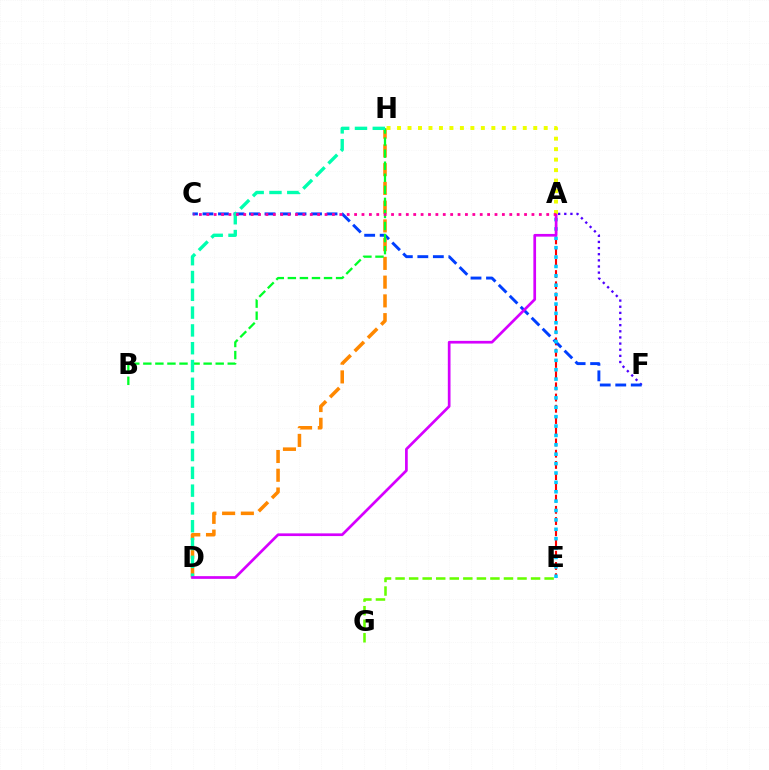{('A', 'E'): [{'color': '#ff0000', 'line_style': 'dashed', 'thickness': 1.53}, {'color': '#00c7ff', 'line_style': 'dotted', 'thickness': 2.55}], ('E', 'G'): [{'color': '#66ff00', 'line_style': 'dashed', 'thickness': 1.84}], ('A', 'F'): [{'color': '#4f00ff', 'line_style': 'dotted', 'thickness': 1.67}], ('C', 'F'): [{'color': '#003fff', 'line_style': 'dashed', 'thickness': 2.11}], ('D', 'H'): [{'color': '#ff8800', 'line_style': 'dashed', 'thickness': 2.55}, {'color': '#00ffaf', 'line_style': 'dashed', 'thickness': 2.42}], ('B', 'H'): [{'color': '#00ff27', 'line_style': 'dashed', 'thickness': 1.64}], ('A', 'D'): [{'color': '#d600ff', 'line_style': 'solid', 'thickness': 1.94}], ('A', 'H'): [{'color': '#eeff00', 'line_style': 'dotted', 'thickness': 2.85}], ('A', 'C'): [{'color': '#ff00a0', 'line_style': 'dotted', 'thickness': 2.01}]}